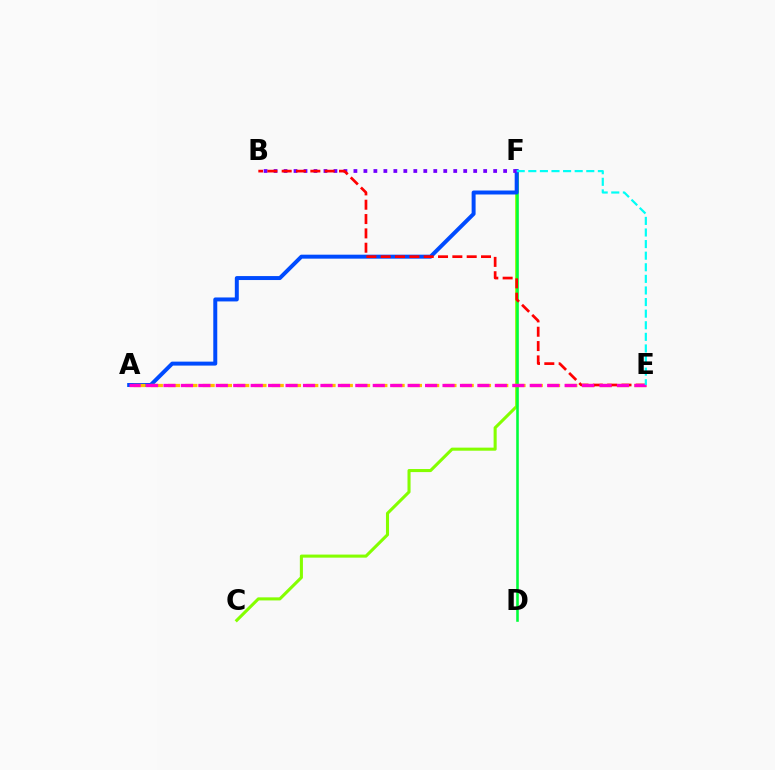{('C', 'F'): [{'color': '#84ff00', 'line_style': 'solid', 'thickness': 2.21}], ('D', 'F'): [{'color': '#00ff39', 'line_style': 'solid', 'thickness': 1.86}], ('A', 'F'): [{'color': '#004bff', 'line_style': 'solid', 'thickness': 2.86}], ('B', 'F'): [{'color': '#7200ff', 'line_style': 'dotted', 'thickness': 2.71}], ('A', 'E'): [{'color': '#ffbd00', 'line_style': 'dashed', 'thickness': 2.35}, {'color': '#ff00cf', 'line_style': 'dashed', 'thickness': 2.37}], ('B', 'E'): [{'color': '#ff0000', 'line_style': 'dashed', 'thickness': 1.95}], ('E', 'F'): [{'color': '#00fff6', 'line_style': 'dashed', 'thickness': 1.58}]}